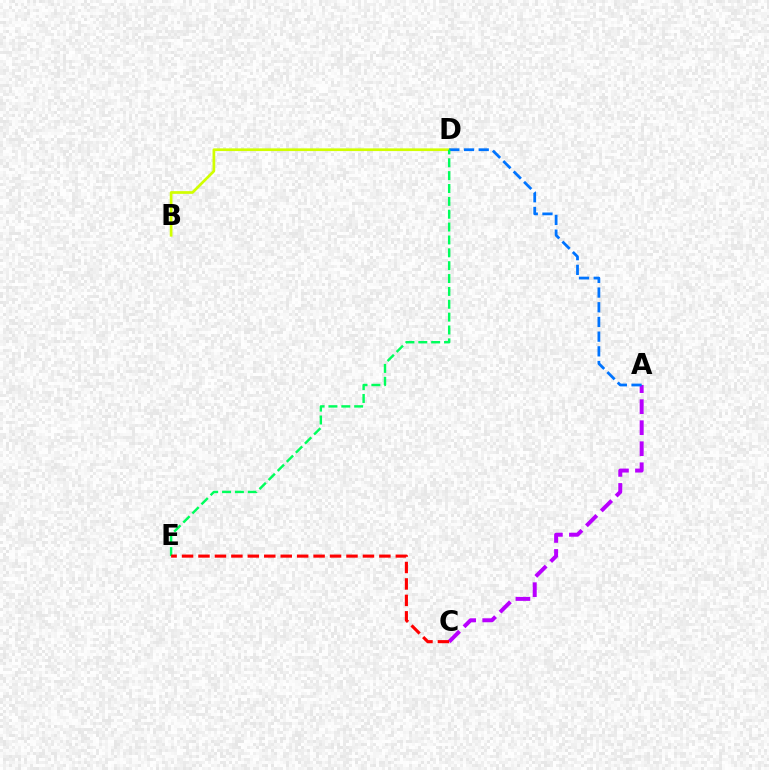{('B', 'D'): [{'color': '#d1ff00', 'line_style': 'solid', 'thickness': 1.95}], ('A', 'C'): [{'color': '#b900ff', 'line_style': 'dashed', 'thickness': 2.86}], ('A', 'D'): [{'color': '#0074ff', 'line_style': 'dashed', 'thickness': 2.0}], ('D', 'E'): [{'color': '#00ff5c', 'line_style': 'dashed', 'thickness': 1.75}], ('C', 'E'): [{'color': '#ff0000', 'line_style': 'dashed', 'thickness': 2.23}]}